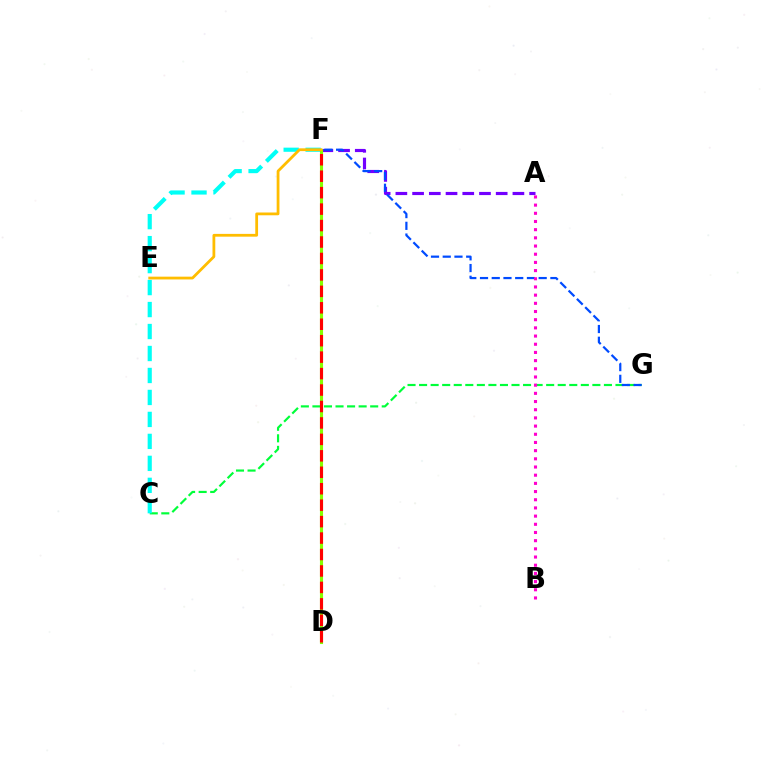{('C', 'G'): [{'color': '#00ff39', 'line_style': 'dashed', 'thickness': 1.57}], ('C', 'F'): [{'color': '#00fff6', 'line_style': 'dashed', 'thickness': 2.99}], ('A', 'F'): [{'color': '#7200ff', 'line_style': 'dashed', 'thickness': 2.27}], ('F', 'G'): [{'color': '#004bff', 'line_style': 'dashed', 'thickness': 1.59}], ('A', 'B'): [{'color': '#ff00cf', 'line_style': 'dotted', 'thickness': 2.22}], ('D', 'F'): [{'color': '#84ff00', 'line_style': 'solid', 'thickness': 2.23}, {'color': '#ff0000', 'line_style': 'dashed', 'thickness': 2.23}], ('E', 'F'): [{'color': '#ffbd00', 'line_style': 'solid', 'thickness': 2.0}]}